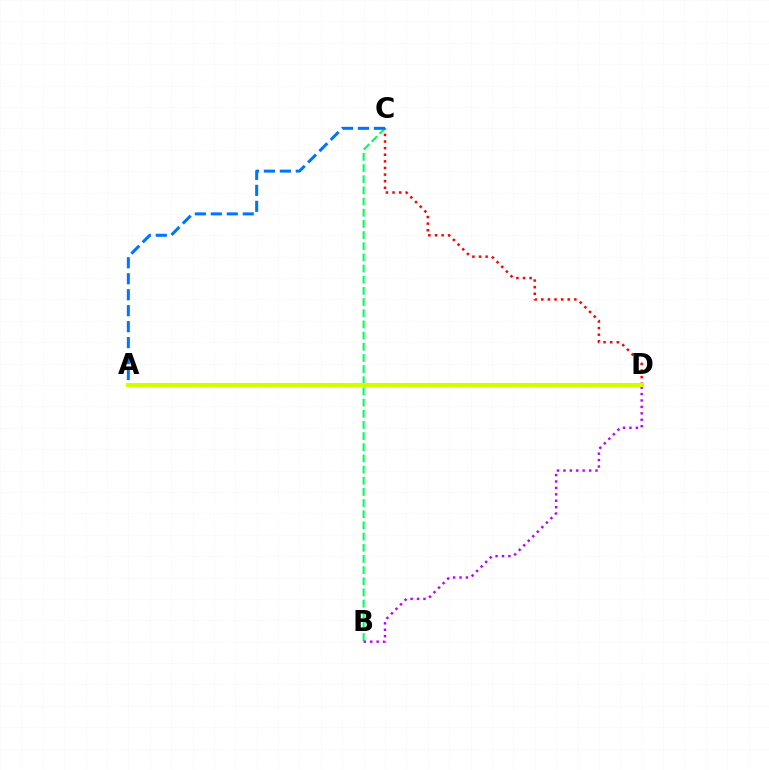{('B', 'C'): [{'color': '#00ff5c', 'line_style': 'dashed', 'thickness': 1.52}], ('B', 'D'): [{'color': '#b900ff', 'line_style': 'dotted', 'thickness': 1.74}], ('C', 'D'): [{'color': '#ff0000', 'line_style': 'dotted', 'thickness': 1.8}], ('A', 'C'): [{'color': '#0074ff', 'line_style': 'dashed', 'thickness': 2.17}], ('A', 'D'): [{'color': '#d1ff00', 'line_style': 'solid', 'thickness': 2.95}]}